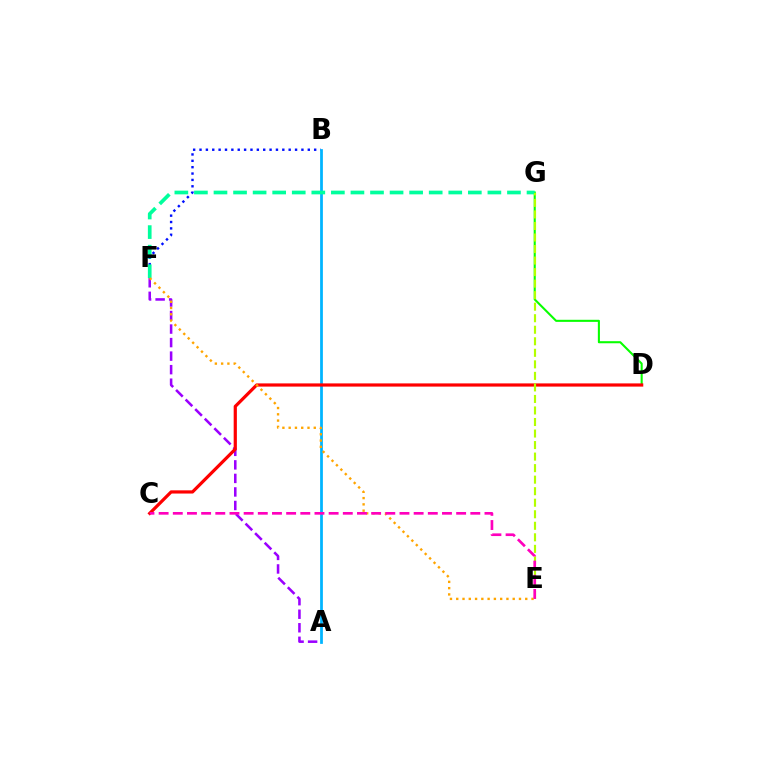{('B', 'F'): [{'color': '#0010ff', 'line_style': 'dotted', 'thickness': 1.73}], ('D', 'G'): [{'color': '#08ff00', 'line_style': 'solid', 'thickness': 1.5}], ('A', 'B'): [{'color': '#00b5ff', 'line_style': 'solid', 'thickness': 1.99}], ('F', 'G'): [{'color': '#00ff9d', 'line_style': 'dashed', 'thickness': 2.66}], ('A', 'F'): [{'color': '#9b00ff', 'line_style': 'dashed', 'thickness': 1.84}], ('C', 'D'): [{'color': '#ff0000', 'line_style': 'solid', 'thickness': 2.31}], ('E', 'G'): [{'color': '#b3ff00', 'line_style': 'dashed', 'thickness': 1.57}], ('E', 'F'): [{'color': '#ffa500', 'line_style': 'dotted', 'thickness': 1.7}], ('C', 'E'): [{'color': '#ff00bd', 'line_style': 'dashed', 'thickness': 1.92}]}